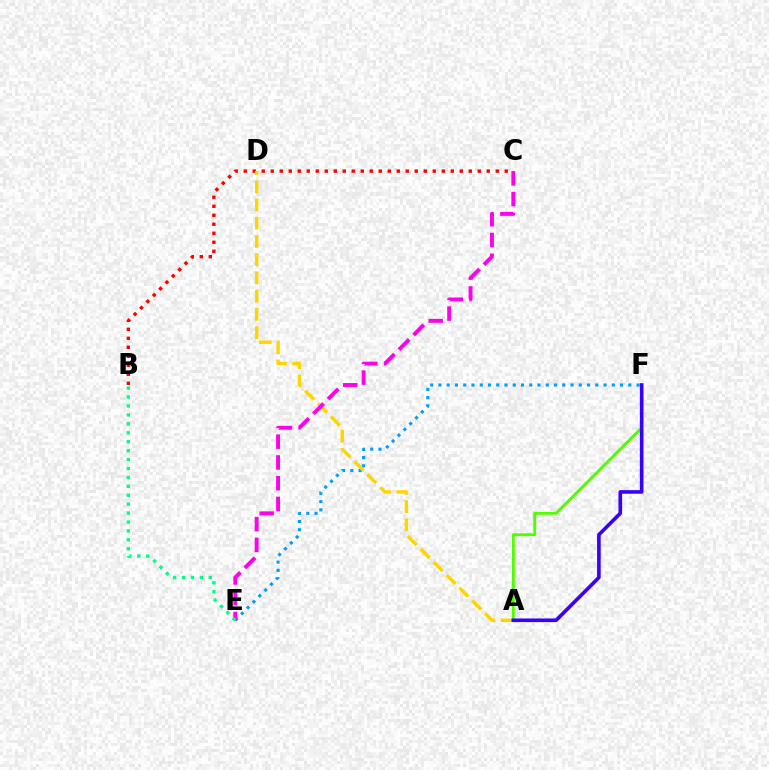{('B', 'C'): [{'color': '#ff0000', 'line_style': 'dotted', 'thickness': 2.45}], ('E', 'F'): [{'color': '#009eff', 'line_style': 'dotted', 'thickness': 2.24}], ('A', 'D'): [{'color': '#ffd500', 'line_style': 'dashed', 'thickness': 2.48}], ('C', 'E'): [{'color': '#ff00ed', 'line_style': 'dashed', 'thickness': 2.82}], ('A', 'F'): [{'color': '#4fff00', 'line_style': 'solid', 'thickness': 2.07}, {'color': '#3700ff', 'line_style': 'solid', 'thickness': 2.6}], ('B', 'E'): [{'color': '#00ff86', 'line_style': 'dotted', 'thickness': 2.42}]}